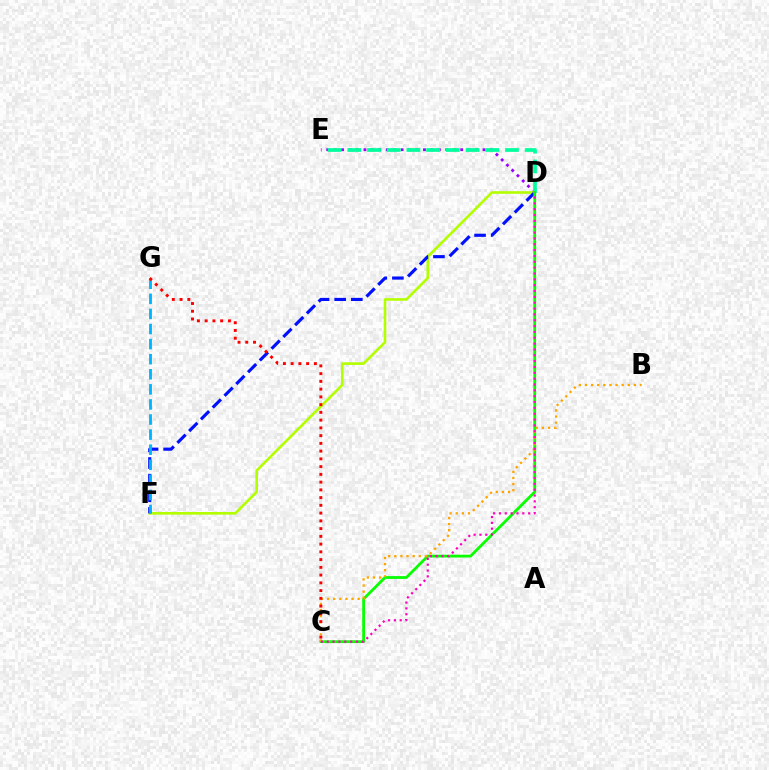{('D', 'E'): [{'color': '#9b00ff', 'line_style': 'dotted', 'thickness': 2.02}, {'color': '#00ff9d', 'line_style': 'dashed', 'thickness': 2.68}], ('D', 'F'): [{'color': '#b3ff00', 'line_style': 'solid', 'thickness': 1.89}, {'color': '#0010ff', 'line_style': 'dashed', 'thickness': 2.26}], ('C', 'D'): [{'color': '#08ff00', 'line_style': 'solid', 'thickness': 2.0}, {'color': '#ff00bd', 'line_style': 'dotted', 'thickness': 1.59}], ('B', 'C'): [{'color': '#ffa500', 'line_style': 'dotted', 'thickness': 1.66}], ('F', 'G'): [{'color': '#00b5ff', 'line_style': 'dashed', 'thickness': 2.05}], ('C', 'G'): [{'color': '#ff0000', 'line_style': 'dotted', 'thickness': 2.11}]}